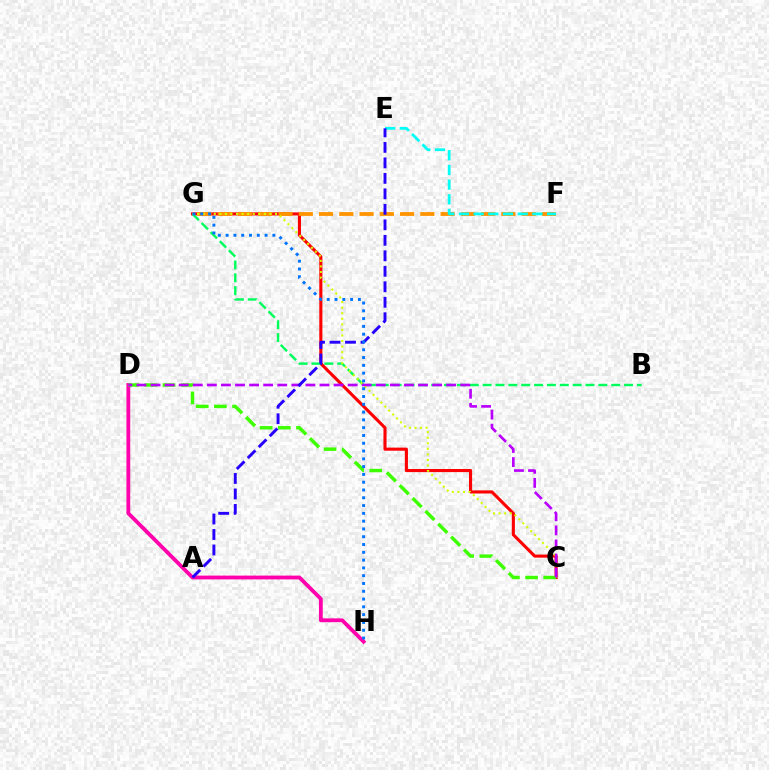{('C', 'G'): [{'color': '#ff0000', 'line_style': 'solid', 'thickness': 2.23}, {'color': '#d1ff00', 'line_style': 'dotted', 'thickness': 1.51}], ('F', 'G'): [{'color': '#ff9400', 'line_style': 'dashed', 'thickness': 2.75}], ('D', 'H'): [{'color': '#ff00ac', 'line_style': 'solid', 'thickness': 2.74}], ('E', 'F'): [{'color': '#00fff6', 'line_style': 'dashed', 'thickness': 2.0}], ('C', 'D'): [{'color': '#3dff00', 'line_style': 'dashed', 'thickness': 2.47}, {'color': '#b900ff', 'line_style': 'dashed', 'thickness': 1.91}], ('B', 'G'): [{'color': '#00ff5c', 'line_style': 'dashed', 'thickness': 1.75}], ('A', 'E'): [{'color': '#2500ff', 'line_style': 'dashed', 'thickness': 2.1}], ('G', 'H'): [{'color': '#0074ff', 'line_style': 'dotted', 'thickness': 2.12}]}